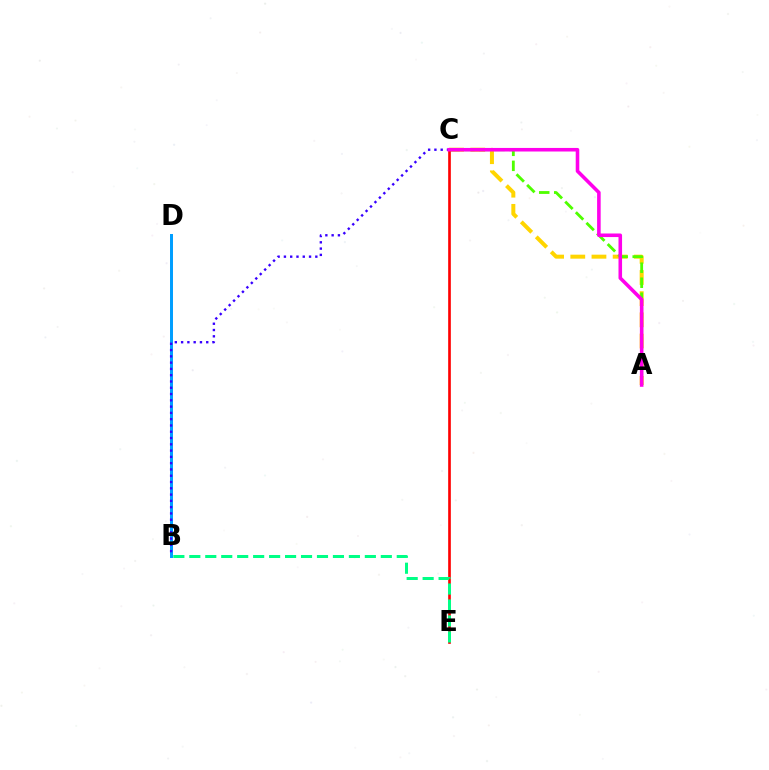{('A', 'C'): [{'color': '#ffd500', 'line_style': 'dashed', 'thickness': 2.88}, {'color': '#4fff00', 'line_style': 'dashed', 'thickness': 2.04}, {'color': '#ff00ed', 'line_style': 'solid', 'thickness': 2.57}], ('B', 'D'): [{'color': '#009eff', 'line_style': 'solid', 'thickness': 2.14}], ('B', 'C'): [{'color': '#3700ff', 'line_style': 'dotted', 'thickness': 1.71}], ('C', 'E'): [{'color': '#ff0000', 'line_style': 'solid', 'thickness': 1.91}], ('B', 'E'): [{'color': '#00ff86', 'line_style': 'dashed', 'thickness': 2.17}]}